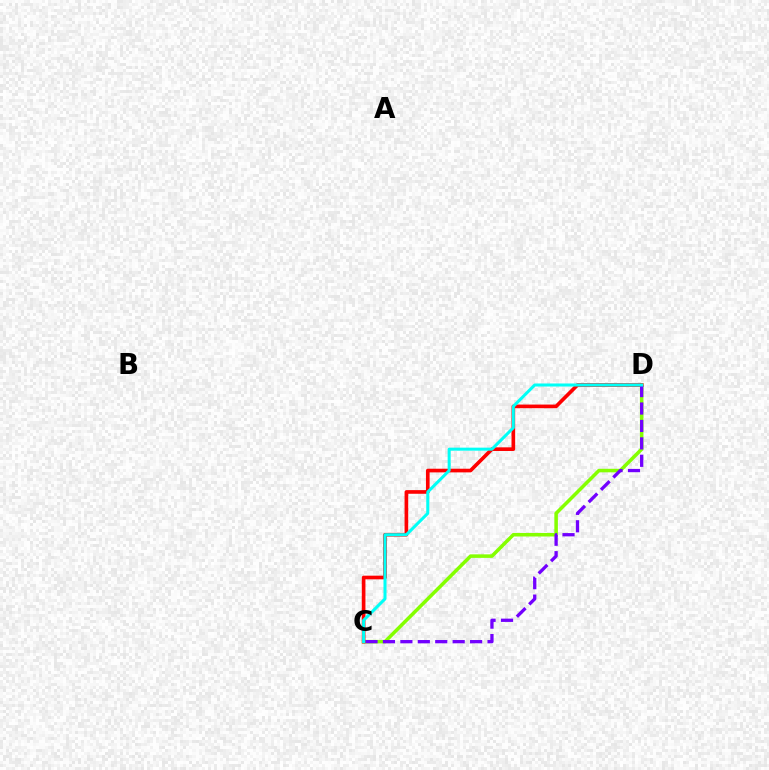{('C', 'D'): [{'color': '#84ff00', 'line_style': 'solid', 'thickness': 2.54}, {'color': '#ff0000', 'line_style': 'solid', 'thickness': 2.63}, {'color': '#7200ff', 'line_style': 'dashed', 'thickness': 2.37}, {'color': '#00fff6', 'line_style': 'solid', 'thickness': 2.18}]}